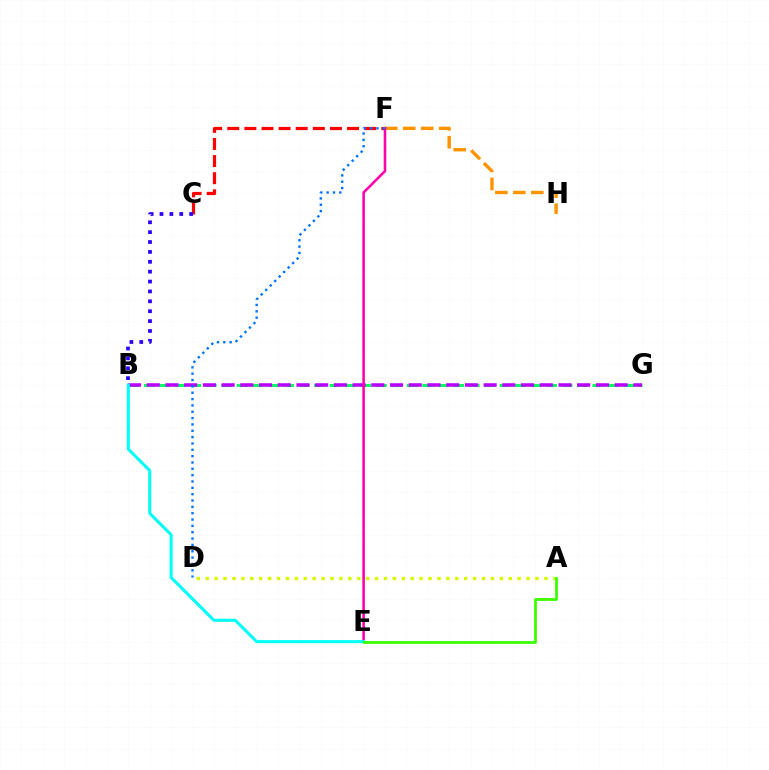{('C', 'F'): [{'color': '#ff0000', 'line_style': 'dashed', 'thickness': 2.32}], ('B', 'G'): [{'color': '#00ff5c', 'line_style': 'dashed', 'thickness': 2.1}, {'color': '#b900ff', 'line_style': 'dashed', 'thickness': 2.54}], ('F', 'H'): [{'color': '#ff9400', 'line_style': 'dashed', 'thickness': 2.44}], ('E', 'F'): [{'color': '#ff00ac', 'line_style': 'solid', 'thickness': 1.85}], ('B', 'C'): [{'color': '#2500ff', 'line_style': 'dotted', 'thickness': 2.68}], ('A', 'D'): [{'color': '#d1ff00', 'line_style': 'dotted', 'thickness': 2.42}], ('B', 'E'): [{'color': '#00fff6', 'line_style': 'solid', 'thickness': 2.18}], ('A', 'E'): [{'color': '#3dff00', 'line_style': 'solid', 'thickness': 2.0}], ('D', 'F'): [{'color': '#0074ff', 'line_style': 'dotted', 'thickness': 1.72}]}